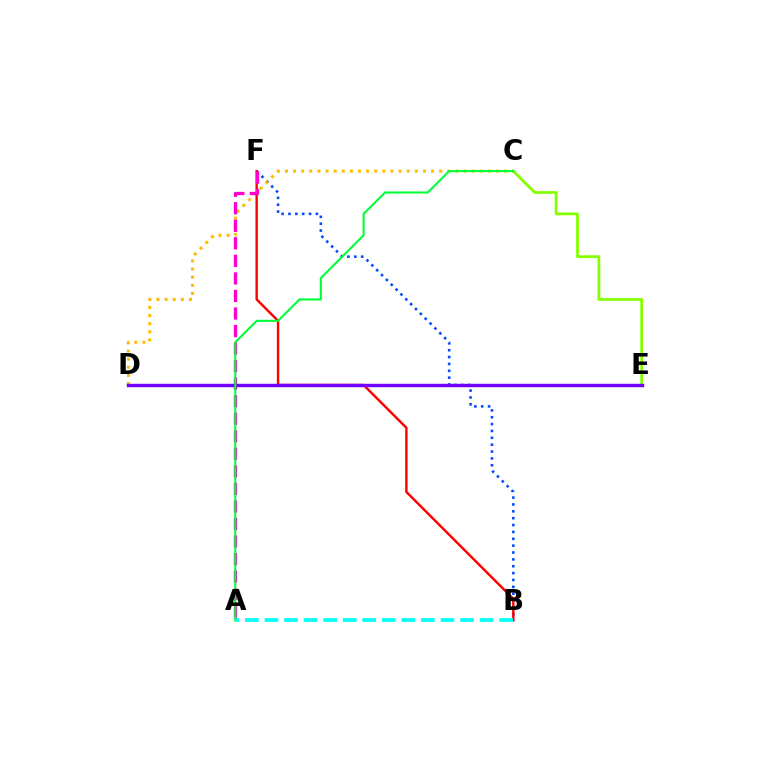{('B', 'F'): [{'color': '#004bff', 'line_style': 'dotted', 'thickness': 1.86}, {'color': '#ff0000', 'line_style': 'solid', 'thickness': 1.74}], ('C', 'D'): [{'color': '#ffbd00', 'line_style': 'dotted', 'thickness': 2.21}], ('C', 'E'): [{'color': '#84ff00', 'line_style': 'solid', 'thickness': 1.99}], ('A', 'F'): [{'color': '#ff00cf', 'line_style': 'dashed', 'thickness': 2.38}], ('D', 'E'): [{'color': '#7200ff', 'line_style': 'solid', 'thickness': 2.46}], ('A', 'B'): [{'color': '#00fff6', 'line_style': 'dashed', 'thickness': 2.66}], ('A', 'C'): [{'color': '#00ff39', 'line_style': 'solid', 'thickness': 1.51}]}